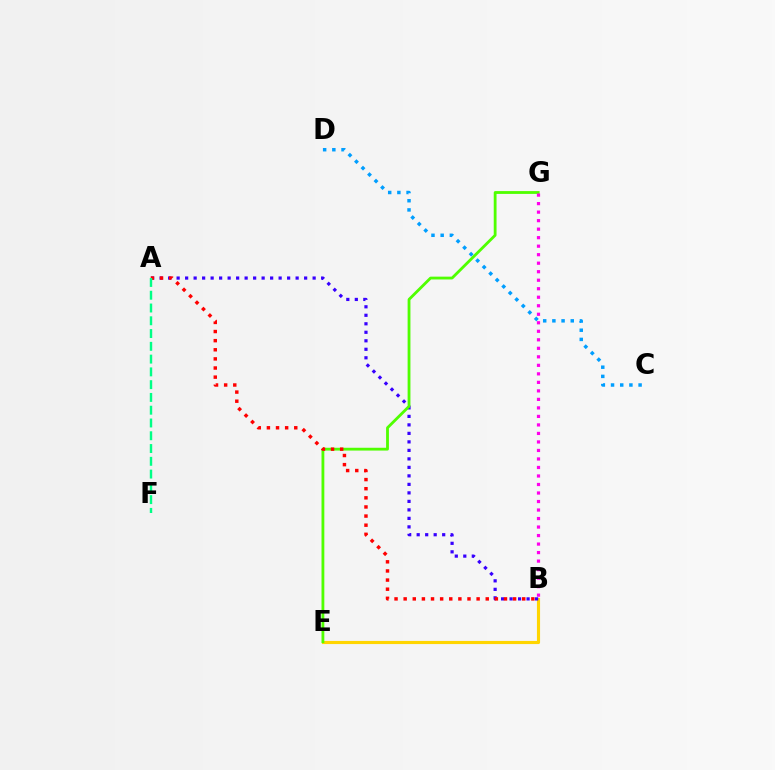{('B', 'E'): [{'color': '#ffd500', 'line_style': 'solid', 'thickness': 2.25}], ('A', 'B'): [{'color': '#3700ff', 'line_style': 'dotted', 'thickness': 2.31}, {'color': '#ff0000', 'line_style': 'dotted', 'thickness': 2.48}], ('E', 'G'): [{'color': '#4fff00', 'line_style': 'solid', 'thickness': 2.02}], ('B', 'G'): [{'color': '#ff00ed', 'line_style': 'dotted', 'thickness': 2.31}], ('C', 'D'): [{'color': '#009eff', 'line_style': 'dotted', 'thickness': 2.5}], ('A', 'F'): [{'color': '#00ff86', 'line_style': 'dashed', 'thickness': 1.74}]}